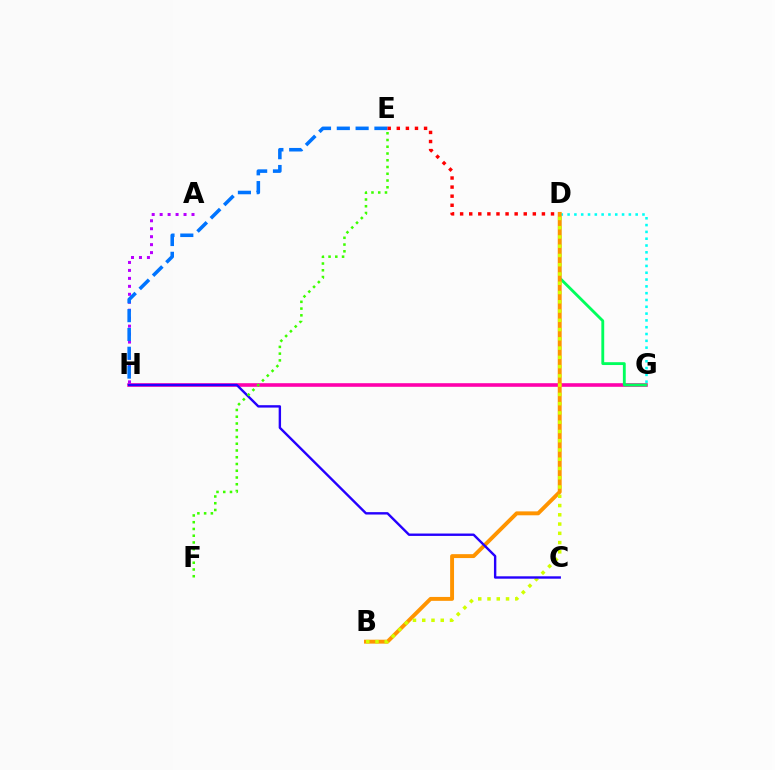{('G', 'H'): [{'color': '#ff00ac', 'line_style': 'solid', 'thickness': 2.59}], ('D', 'G'): [{'color': '#00ff5c', 'line_style': 'solid', 'thickness': 2.05}, {'color': '#00fff6', 'line_style': 'dotted', 'thickness': 1.85}], ('B', 'D'): [{'color': '#ff9400', 'line_style': 'solid', 'thickness': 2.82}, {'color': '#d1ff00', 'line_style': 'dotted', 'thickness': 2.52}], ('A', 'H'): [{'color': '#b900ff', 'line_style': 'dotted', 'thickness': 2.16}], ('E', 'H'): [{'color': '#0074ff', 'line_style': 'dashed', 'thickness': 2.56}], ('C', 'H'): [{'color': '#2500ff', 'line_style': 'solid', 'thickness': 1.72}], ('D', 'E'): [{'color': '#ff0000', 'line_style': 'dotted', 'thickness': 2.47}], ('E', 'F'): [{'color': '#3dff00', 'line_style': 'dotted', 'thickness': 1.83}]}